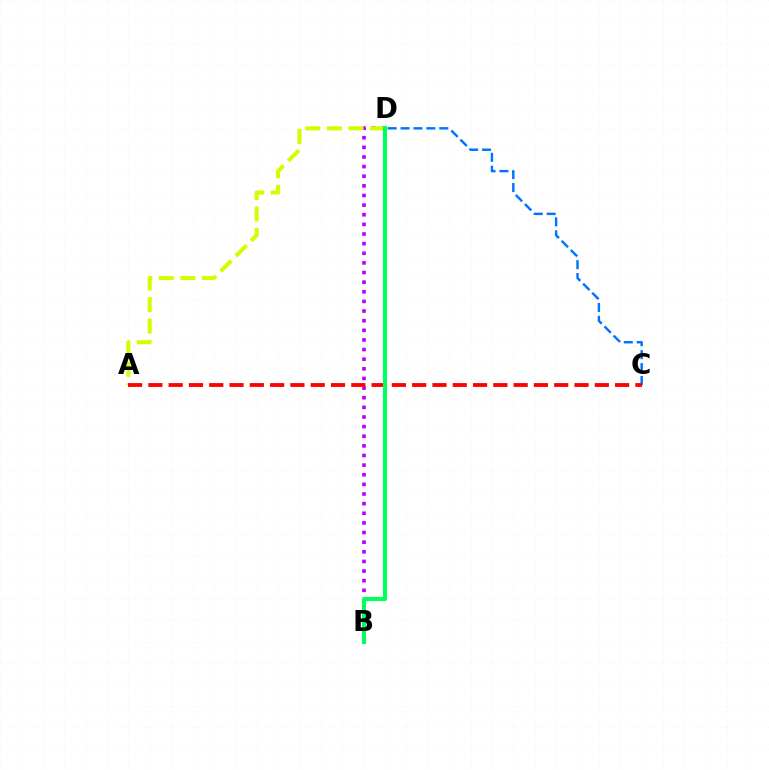{('B', 'D'): [{'color': '#b900ff', 'line_style': 'dotted', 'thickness': 2.62}, {'color': '#00ff5c', 'line_style': 'solid', 'thickness': 2.93}], ('C', 'D'): [{'color': '#0074ff', 'line_style': 'dashed', 'thickness': 1.75}], ('A', 'D'): [{'color': '#d1ff00', 'line_style': 'dashed', 'thickness': 2.93}], ('A', 'C'): [{'color': '#ff0000', 'line_style': 'dashed', 'thickness': 2.76}]}